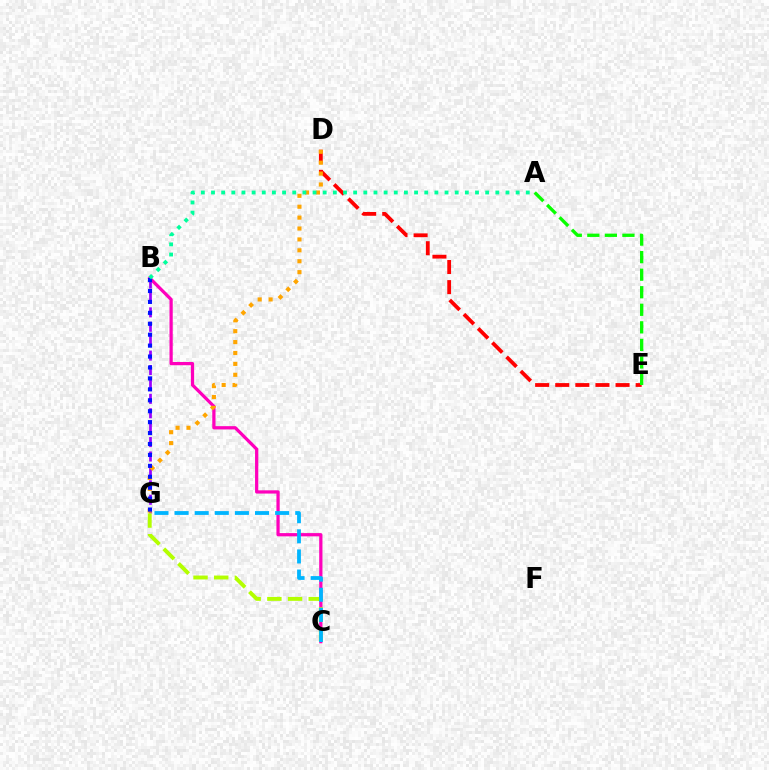{('D', 'E'): [{'color': '#ff0000', 'line_style': 'dashed', 'thickness': 2.73}], ('B', 'C'): [{'color': '#ff00bd', 'line_style': 'solid', 'thickness': 2.33}], ('B', 'G'): [{'color': '#9b00ff', 'line_style': 'dashed', 'thickness': 1.96}, {'color': '#0010ff', 'line_style': 'dotted', 'thickness': 2.97}], ('D', 'G'): [{'color': '#ffa500', 'line_style': 'dotted', 'thickness': 2.96}], ('A', 'B'): [{'color': '#00ff9d', 'line_style': 'dotted', 'thickness': 2.76}], ('C', 'G'): [{'color': '#b3ff00', 'line_style': 'dashed', 'thickness': 2.81}, {'color': '#00b5ff', 'line_style': 'dashed', 'thickness': 2.73}], ('A', 'E'): [{'color': '#08ff00', 'line_style': 'dashed', 'thickness': 2.38}]}